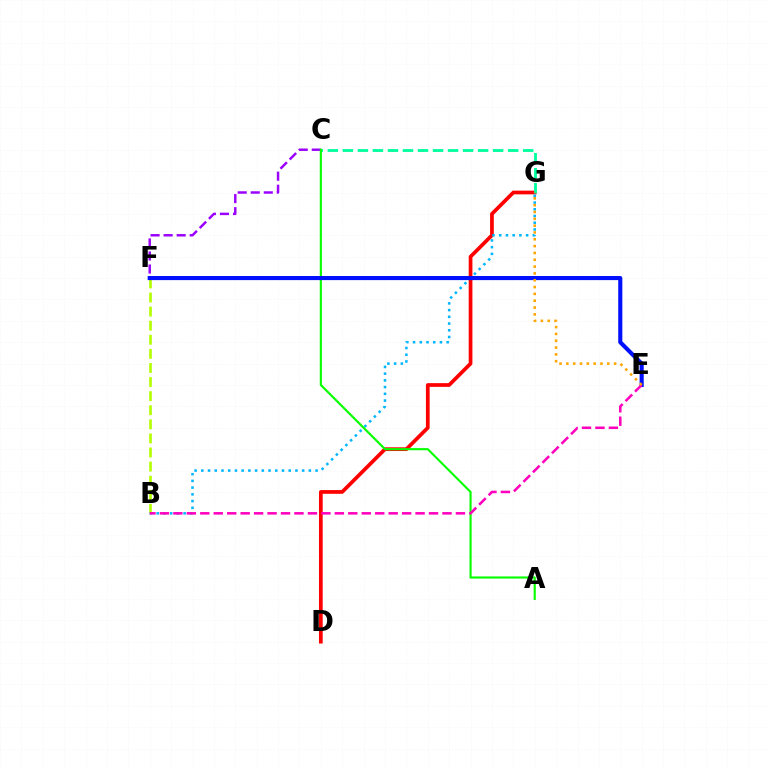{('B', 'F'): [{'color': '#b3ff00', 'line_style': 'dashed', 'thickness': 1.91}], ('D', 'G'): [{'color': '#ff0000', 'line_style': 'solid', 'thickness': 2.68}], ('B', 'G'): [{'color': '#00b5ff', 'line_style': 'dotted', 'thickness': 1.83}], ('C', 'F'): [{'color': '#9b00ff', 'line_style': 'dashed', 'thickness': 1.77}], ('C', 'G'): [{'color': '#00ff9d', 'line_style': 'dashed', 'thickness': 2.04}], ('A', 'C'): [{'color': '#08ff00', 'line_style': 'solid', 'thickness': 1.54}], ('E', 'F'): [{'color': '#0010ff', 'line_style': 'solid', 'thickness': 2.96}], ('B', 'E'): [{'color': '#ff00bd', 'line_style': 'dashed', 'thickness': 1.83}], ('E', 'G'): [{'color': '#ffa500', 'line_style': 'dotted', 'thickness': 1.85}]}